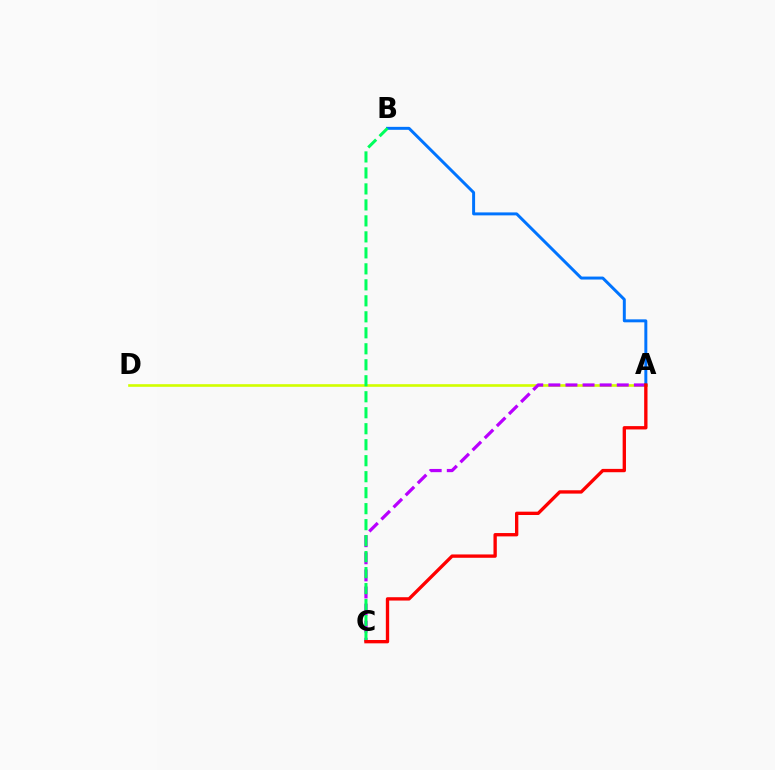{('A', 'D'): [{'color': '#d1ff00', 'line_style': 'solid', 'thickness': 1.89}], ('A', 'C'): [{'color': '#b900ff', 'line_style': 'dashed', 'thickness': 2.32}, {'color': '#ff0000', 'line_style': 'solid', 'thickness': 2.4}], ('A', 'B'): [{'color': '#0074ff', 'line_style': 'solid', 'thickness': 2.14}], ('B', 'C'): [{'color': '#00ff5c', 'line_style': 'dashed', 'thickness': 2.17}]}